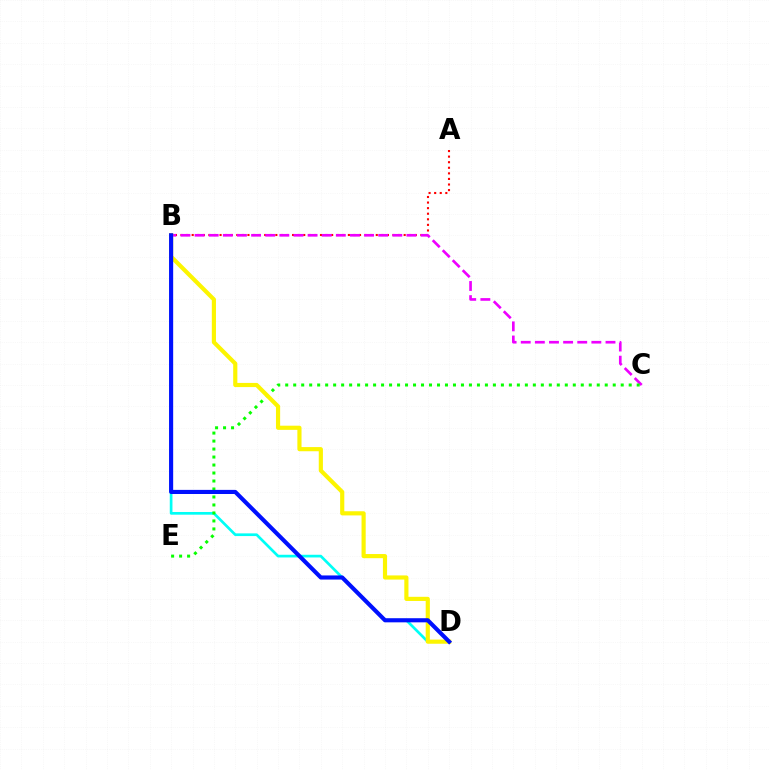{('B', 'D'): [{'color': '#00fff6', 'line_style': 'solid', 'thickness': 1.94}, {'color': '#fcf500', 'line_style': 'solid', 'thickness': 2.99}, {'color': '#0010ff', 'line_style': 'solid', 'thickness': 2.96}], ('A', 'B'): [{'color': '#ff0000', 'line_style': 'dotted', 'thickness': 1.52}], ('B', 'C'): [{'color': '#ee00ff', 'line_style': 'dashed', 'thickness': 1.92}], ('C', 'E'): [{'color': '#08ff00', 'line_style': 'dotted', 'thickness': 2.17}]}